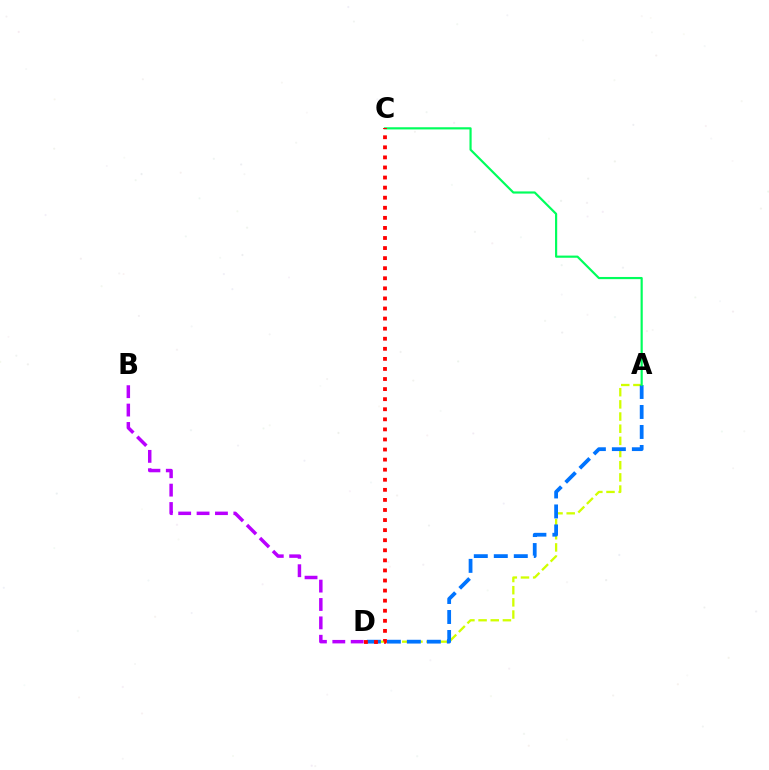{('A', 'D'): [{'color': '#d1ff00', 'line_style': 'dashed', 'thickness': 1.65}, {'color': '#0074ff', 'line_style': 'dashed', 'thickness': 2.72}], ('B', 'D'): [{'color': '#b900ff', 'line_style': 'dashed', 'thickness': 2.5}], ('A', 'C'): [{'color': '#00ff5c', 'line_style': 'solid', 'thickness': 1.57}], ('C', 'D'): [{'color': '#ff0000', 'line_style': 'dotted', 'thickness': 2.74}]}